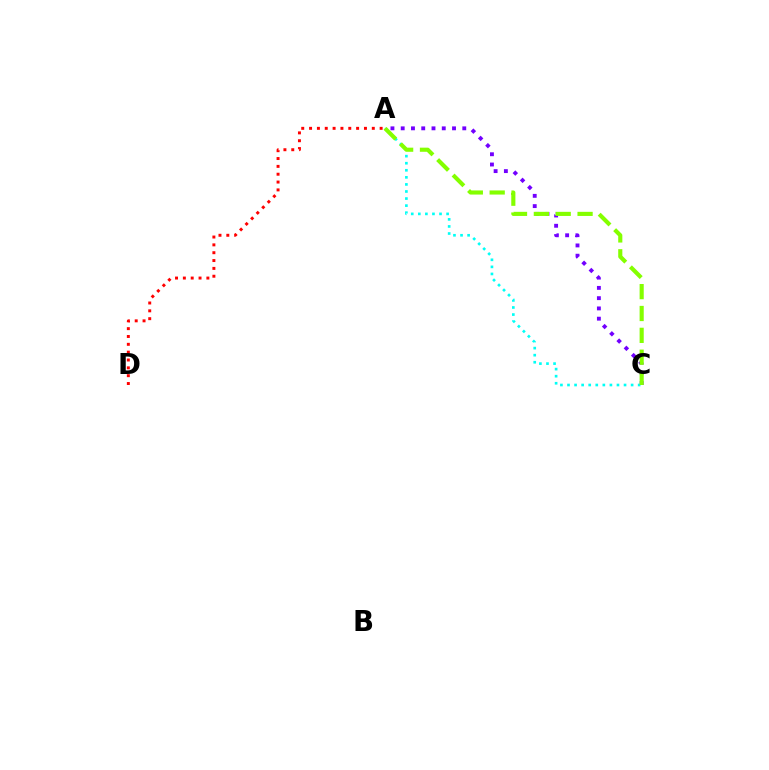{('A', 'C'): [{'color': '#7200ff', 'line_style': 'dotted', 'thickness': 2.79}, {'color': '#00fff6', 'line_style': 'dotted', 'thickness': 1.92}, {'color': '#84ff00', 'line_style': 'dashed', 'thickness': 2.97}], ('A', 'D'): [{'color': '#ff0000', 'line_style': 'dotted', 'thickness': 2.13}]}